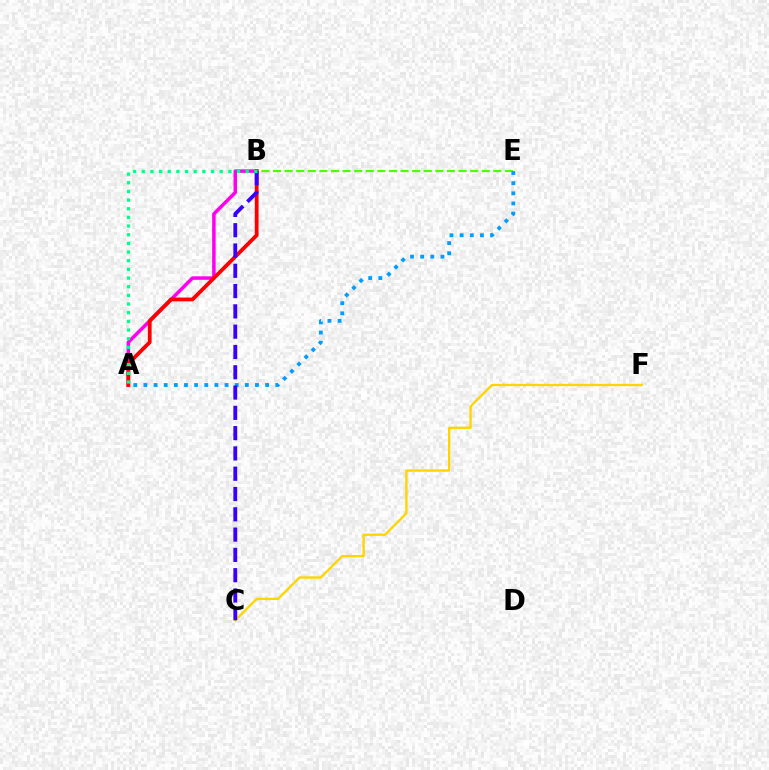{('B', 'E'): [{'color': '#4fff00', 'line_style': 'dashed', 'thickness': 1.58}], ('A', 'B'): [{'color': '#ff00ed', 'line_style': 'solid', 'thickness': 2.52}, {'color': '#ff0000', 'line_style': 'solid', 'thickness': 2.73}, {'color': '#00ff86', 'line_style': 'dotted', 'thickness': 2.35}], ('A', 'E'): [{'color': '#009eff', 'line_style': 'dotted', 'thickness': 2.76}], ('C', 'F'): [{'color': '#ffd500', 'line_style': 'solid', 'thickness': 1.68}], ('B', 'C'): [{'color': '#3700ff', 'line_style': 'dashed', 'thickness': 2.76}]}